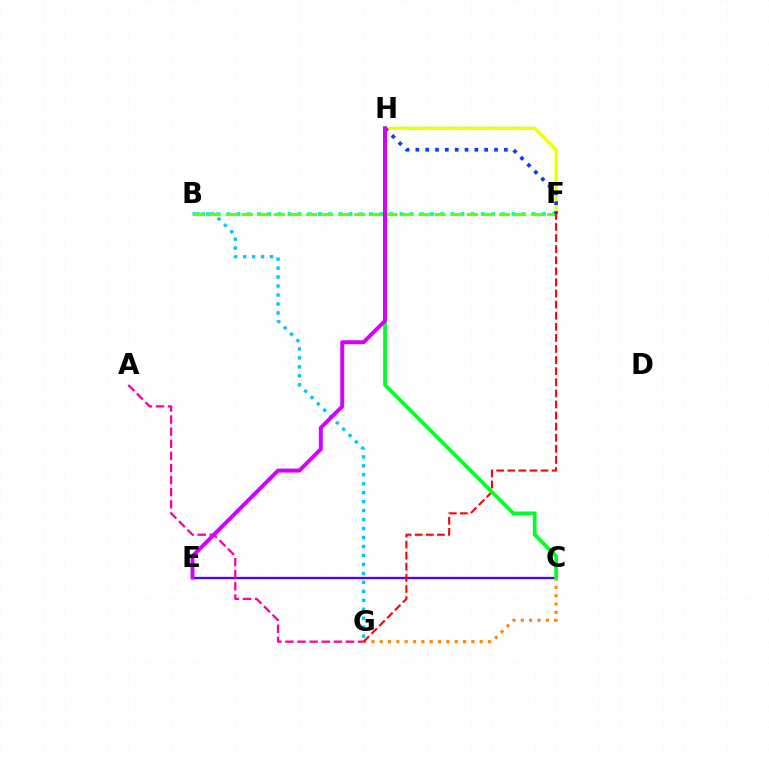{('F', 'H'): [{'color': '#eeff00', 'line_style': 'solid', 'thickness': 2.36}, {'color': '#003fff', 'line_style': 'dotted', 'thickness': 2.67}], ('B', 'G'): [{'color': '#00c7ff', 'line_style': 'dotted', 'thickness': 2.44}], ('C', 'E'): [{'color': '#4f00ff', 'line_style': 'solid', 'thickness': 1.66}], ('A', 'G'): [{'color': '#ff00a0', 'line_style': 'dashed', 'thickness': 1.65}], ('C', 'G'): [{'color': '#ff8800', 'line_style': 'dotted', 'thickness': 2.26}], ('B', 'F'): [{'color': '#00ffaf', 'line_style': 'dotted', 'thickness': 2.77}, {'color': '#66ff00', 'line_style': 'dashed', 'thickness': 2.18}], ('F', 'G'): [{'color': '#ff0000', 'line_style': 'dashed', 'thickness': 1.51}], ('C', 'H'): [{'color': '#00ff27', 'line_style': 'solid', 'thickness': 2.68}], ('E', 'H'): [{'color': '#d600ff', 'line_style': 'solid', 'thickness': 2.85}]}